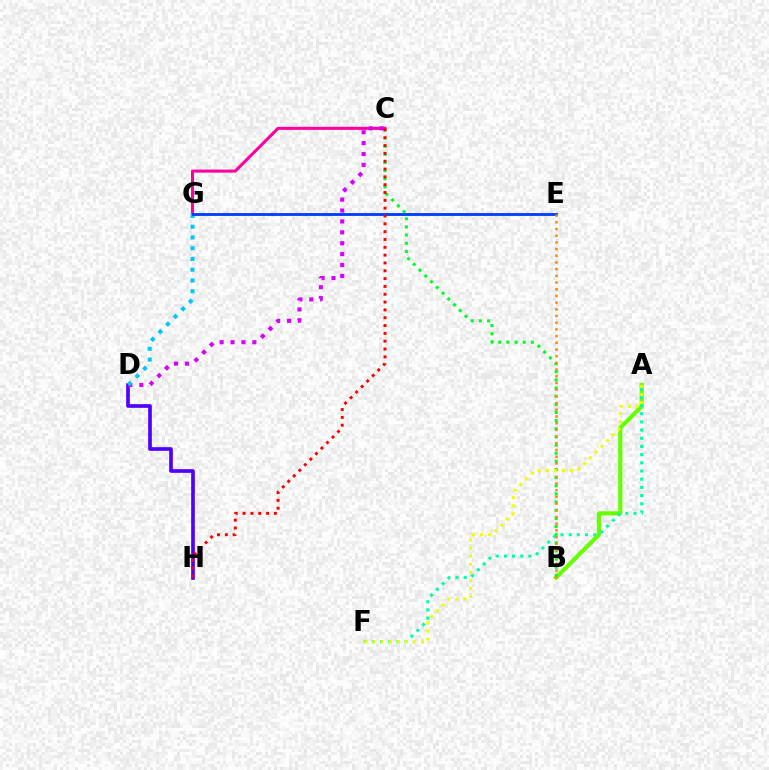{('D', 'H'): [{'color': '#4f00ff', 'line_style': 'solid', 'thickness': 2.63}], ('A', 'B'): [{'color': '#66ff00', 'line_style': 'solid', 'thickness': 2.99}], ('B', 'C'): [{'color': '#00ff27', 'line_style': 'dotted', 'thickness': 2.21}], ('C', 'G'): [{'color': '#ff00a0', 'line_style': 'solid', 'thickness': 2.2}], ('A', 'F'): [{'color': '#00ffaf', 'line_style': 'dotted', 'thickness': 2.22}, {'color': '#eeff00', 'line_style': 'dotted', 'thickness': 2.19}], ('C', 'D'): [{'color': '#d600ff', 'line_style': 'dotted', 'thickness': 2.96}], ('D', 'G'): [{'color': '#00c7ff', 'line_style': 'dotted', 'thickness': 2.92}], ('E', 'G'): [{'color': '#003fff', 'line_style': 'solid', 'thickness': 2.05}], ('B', 'E'): [{'color': '#ff8800', 'line_style': 'dotted', 'thickness': 1.82}], ('C', 'H'): [{'color': '#ff0000', 'line_style': 'dotted', 'thickness': 2.13}]}